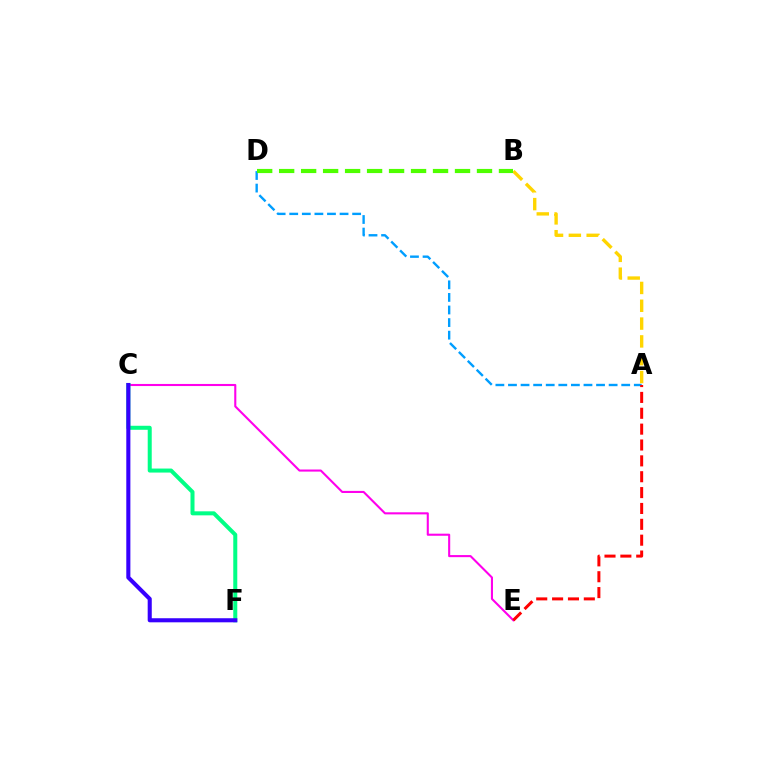{('A', 'B'): [{'color': '#ffd500', 'line_style': 'dashed', 'thickness': 2.42}], ('C', 'E'): [{'color': '#ff00ed', 'line_style': 'solid', 'thickness': 1.51}], ('A', 'D'): [{'color': '#009eff', 'line_style': 'dashed', 'thickness': 1.71}], ('A', 'E'): [{'color': '#ff0000', 'line_style': 'dashed', 'thickness': 2.16}], ('C', 'F'): [{'color': '#00ff86', 'line_style': 'solid', 'thickness': 2.89}, {'color': '#3700ff', 'line_style': 'solid', 'thickness': 2.94}], ('B', 'D'): [{'color': '#4fff00', 'line_style': 'dashed', 'thickness': 2.99}]}